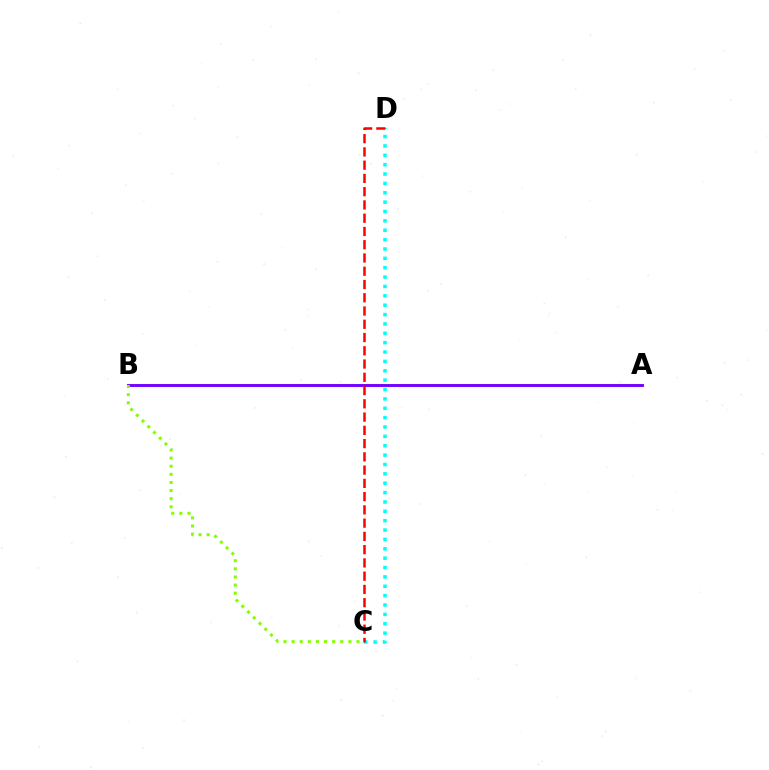{('A', 'B'): [{'color': '#7200ff', 'line_style': 'solid', 'thickness': 2.09}], ('C', 'D'): [{'color': '#00fff6', 'line_style': 'dotted', 'thickness': 2.55}, {'color': '#ff0000', 'line_style': 'dashed', 'thickness': 1.8}], ('B', 'C'): [{'color': '#84ff00', 'line_style': 'dotted', 'thickness': 2.21}]}